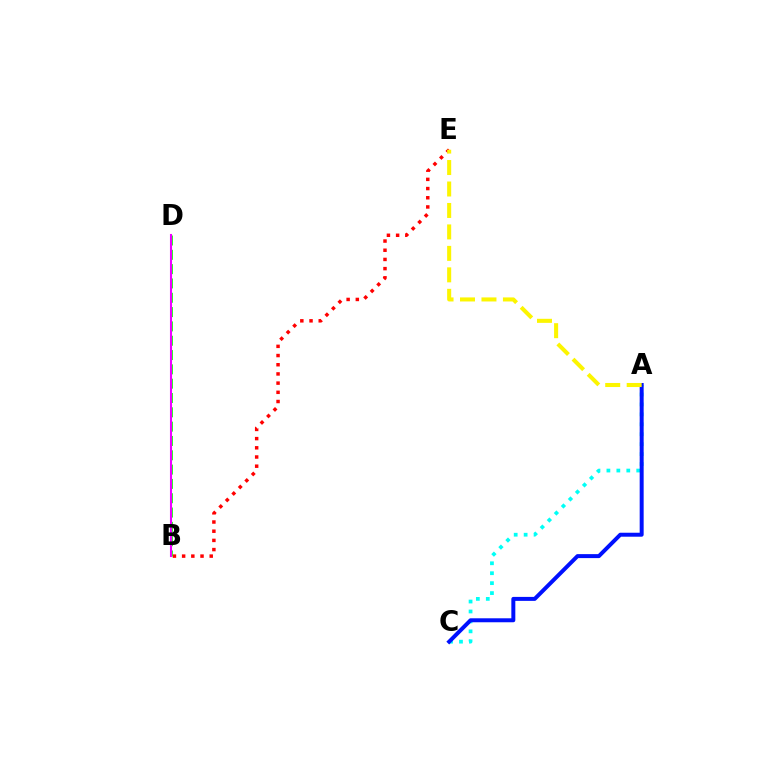{('A', 'C'): [{'color': '#00fff6', 'line_style': 'dotted', 'thickness': 2.7}, {'color': '#0010ff', 'line_style': 'solid', 'thickness': 2.86}], ('B', 'E'): [{'color': '#ff0000', 'line_style': 'dotted', 'thickness': 2.5}], ('A', 'E'): [{'color': '#fcf500', 'line_style': 'dashed', 'thickness': 2.92}], ('B', 'D'): [{'color': '#08ff00', 'line_style': 'dashed', 'thickness': 1.95}, {'color': '#ee00ff', 'line_style': 'solid', 'thickness': 1.5}]}